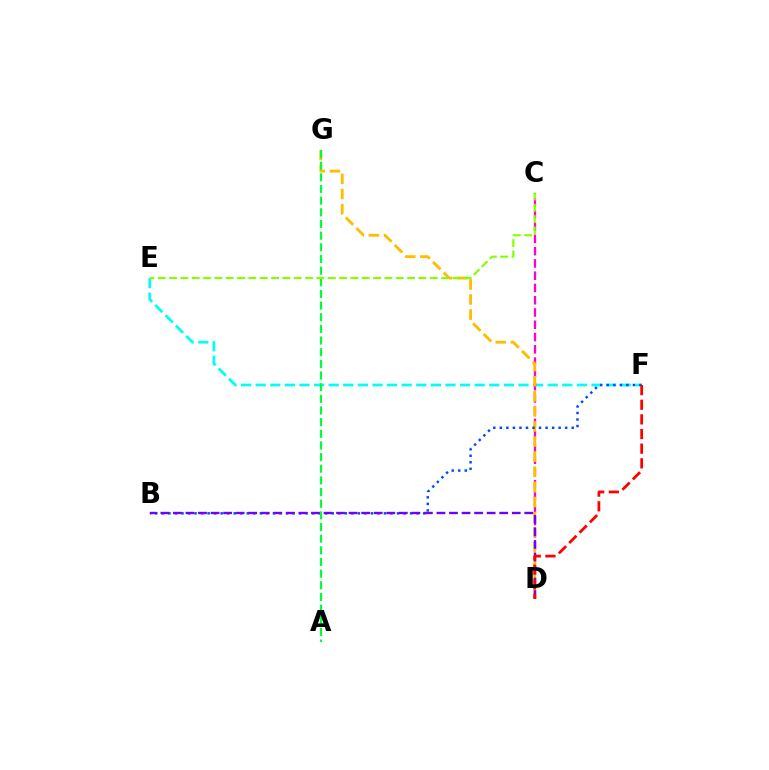{('E', 'F'): [{'color': '#00fff6', 'line_style': 'dashed', 'thickness': 1.98}], ('C', 'D'): [{'color': '#ff00cf', 'line_style': 'dashed', 'thickness': 1.67}], ('D', 'G'): [{'color': '#ffbd00', 'line_style': 'dashed', 'thickness': 2.05}], ('B', 'F'): [{'color': '#004bff', 'line_style': 'dotted', 'thickness': 1.77}], ('B', 'D'): [{'color': '#7200ff', 'line_style': 'dashed', 'thickness': 1.7}], ('A', 'G'): [{'color': '#00ff39', 'line_style': 'dashed', 'thickness': 1.58}], ('C', 'E'): [{'color': '#84ff00', 'line_style': 'dashed', 'thickness': 1.54}], ('D', 'F'): [{'color': '#ff0000', 'line_style': 'dashed', 'thickness': 1.99}]}